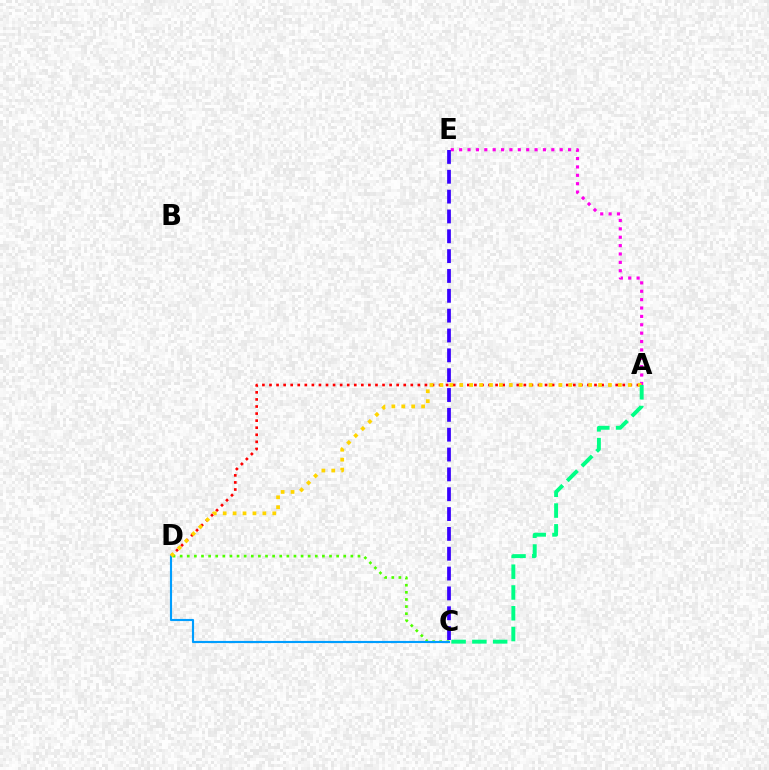{('A', 'D'): [{'color': '#ff0000', 'line_style': 'dotted', 'thickness': 1.92}, {'color': '#ffd500', 'line_style': 'dotted', 'thickness': 2.69}], ('C', 'D'): [{'color': '#4fff00', 'line_style': 'dotted', 'thickness': 1.93}, {'color': '#009eff', 'line_style': 'solid', 'thickness': 1.53}], ('A', 'E'): [{'color': '#ff00ed', 'line_style': 'dotted', 'thickness': 2.28}], ('C', 'E'): [{'color': '#3700ff', 'line_style': 'dashed', 'thickness': 2.7}], ('A', 'C'): [{'color': '#00ff86', 'line_style': 'dashed', 'thickness': 2.82}]}